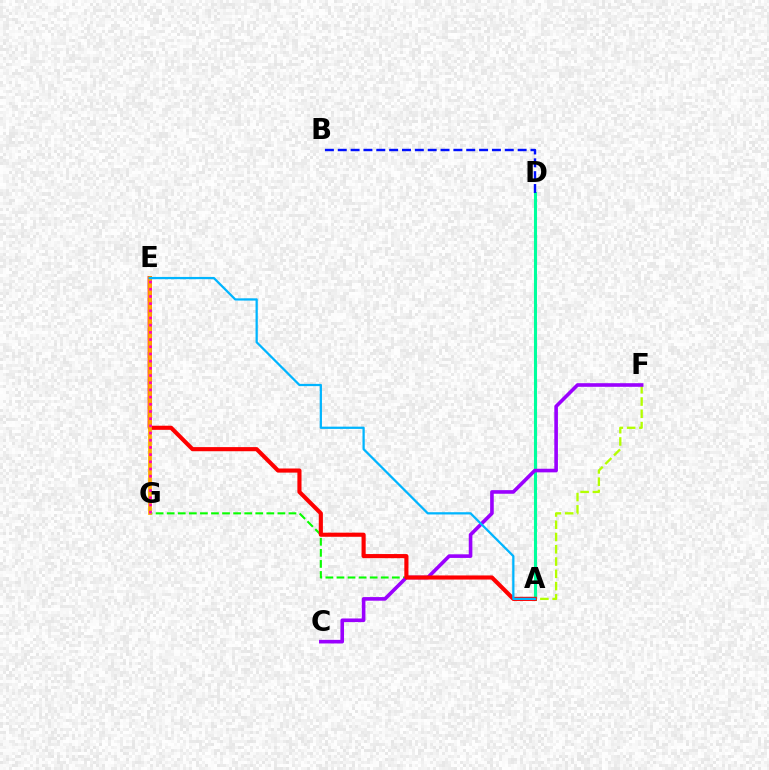{('A', 'D'): [{'color': '#00ff9d', 'line_style': 'solid', 'thickness': 2.22}], ('B', 'D'): [{'color': '#0010ff', 'line_style': 'dashed', 'thickness': 1.75}], ('A', 'G'): [{'color': '#08ff00', 'line_style': 'dashed', 'thickness': 1.5}], ('A', 'F'): [{'color': '#b3ff00', 'line_style': 'dashed', 'thickness': 1.67}], ('C', 'F'): [{'color': '#9b00ff', 'line_style': 'solid', 'thickness': 2.6}], ('A', 'E'): [{'color': '#ff0000', 'line_style': 'solid', 'thickness': 2.97}, {'color': '#00b5ff', 'line_style': 'solid', 'thickness': 1.62}], ('E', 'G'): [{'color': '#ffa500', 'line_style': 'solid', 'thickness': 2.68}, {'color': '#ff00bd', 'line_style': 'dotted', 'thickness': 1.95}]}